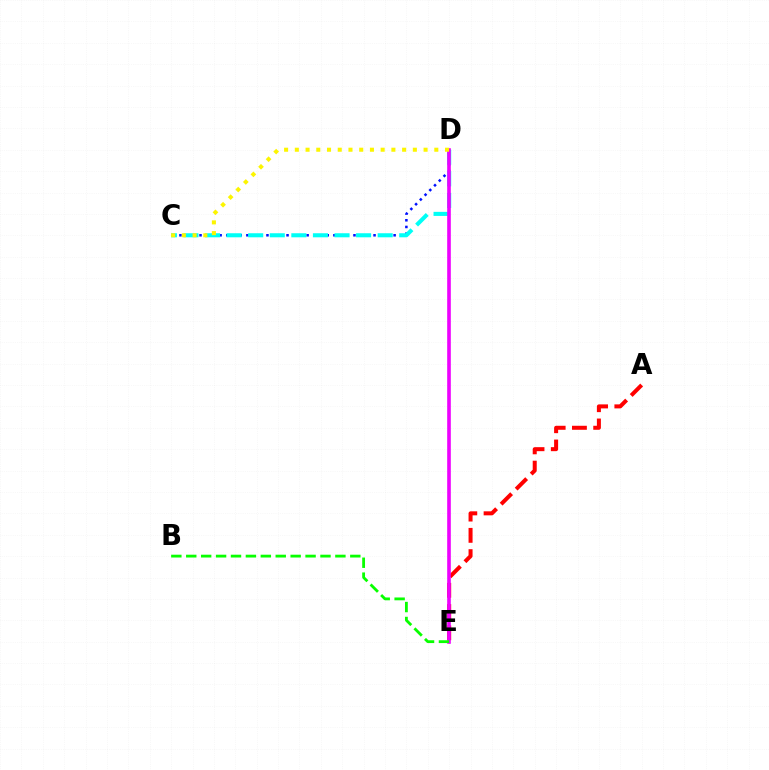{('A', 'E'): [{'color': '#ff0000', 'line_style': 'dashed', 'thickness': 2.89}], ('C', 'D'): [{'color': '#0010ff', 'line_style': 'dotted', 'thickness': 1.82}, {'color': '#00fff6', 'line_style': 'dashed', 'thickness': 2.93}, {'color': '#fcf500', 'line_style': 'dotted', 'thickness': 2.92}], ('D', 'E'): [{'color': '#ee00ff', 'line_style': 'solid', 'thickness': 2.61}], ('B', 'E'): [{'color': '#08ff00', 'line_style': 'dashed', 'thickness': 2.03}]}